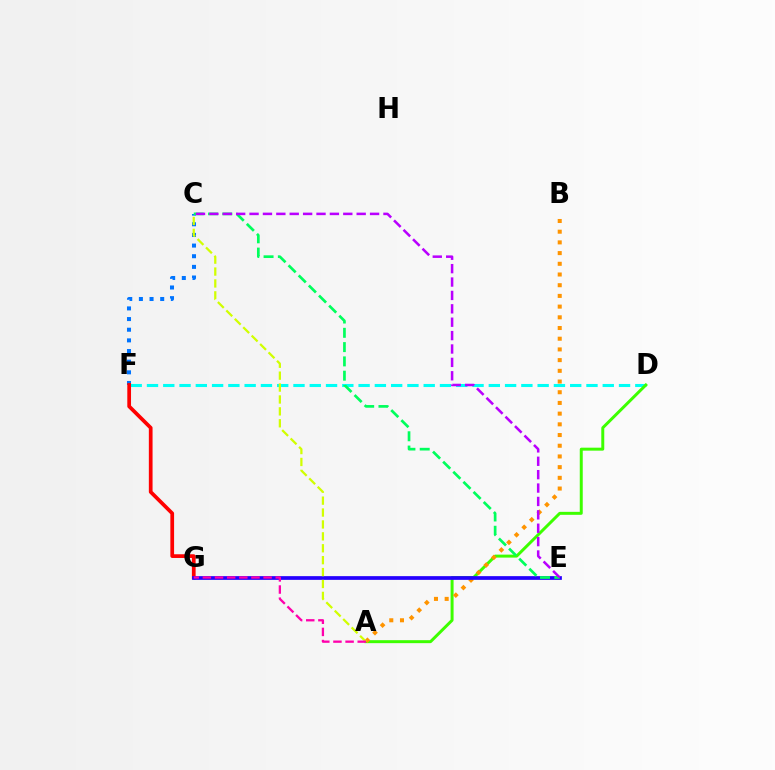{('D', 'F'): [{'color': '#00fff6', 'line_style': 'dashed', 'thickness': 2.21}], ('A', 'D'): [{'color': '#3dff00', 'line_style': 'solid', 'thickness': 2.14}], ('C', 'F'): [{'color': '#0074ff', 'line_style': 'dotted', 'thickness': 2.89}], ('F', 'G'): [{'color': '#ff0000', 'line_style': 'solid', 'thickness': 2.68}], ('A', 'B'): [{'color': '#ff9400', 'line_style': 'dotted', 'thickness': 2.91}], ('E', 'G'): [{'color': '#2500ff', 'line_style': 'solid', 'thickness': 2.68}], ('A', 'C'): [{'color': '#d1ff00', 'line_style': 'dashed', 'thickness': 1.62}], ('C', 'E'): [{'color': '#00ff5c', 'line_style': 'dashed', 'thickness': 1.94}, {'color': '#b900ff', 'line_style': 'dashed', 'thickness': 1.82}], ('A', 'G'): [{'color': '#ff00ac', 'line_style': 'dashed', 'thickness': 1.65}]}